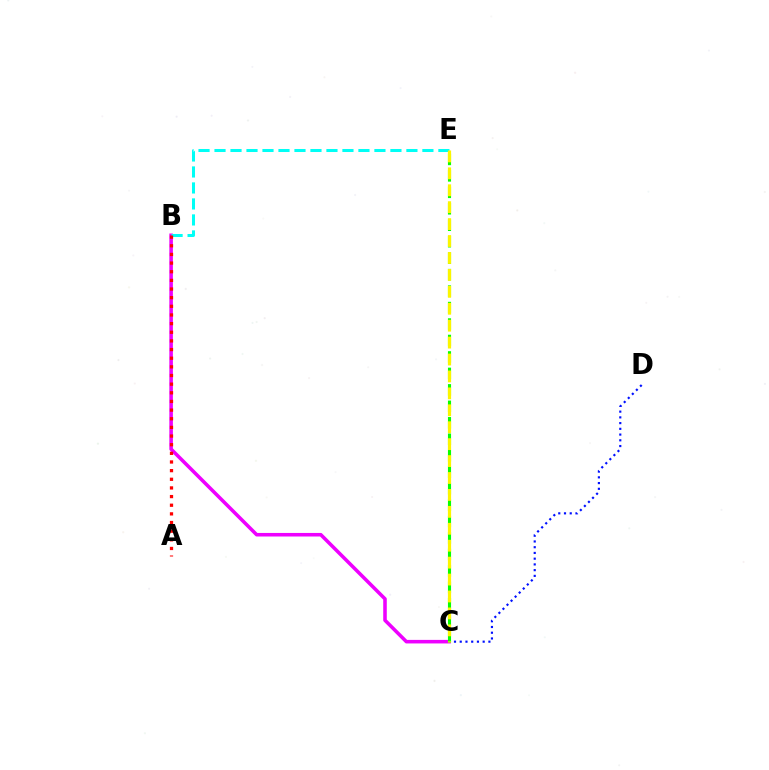{('C', 'D'): [{'color': '#0010ff', 'line_style': 'dotted', 'thickness': 1.56}], ('B', 'C'): [{'color': '#ee00ff', 'line_style': 'solid', 'thickness': 2.56}], ('B', 'E'): [{'color': '#00fff6', 'line_style': 'dashed', 'thickness': 2.17}], ('C', 'E'): [{'color': '#08ff00', 'line_style': 'dashed', 'thickness': 2.24}, {'color': '#fcf500', 'line_style': 'dashed', 'thickness': 2.3}], ('A', 'B'): [{'color': '#ff0000', 'line_style': 'dotted', 'thickness': 2.35}]}